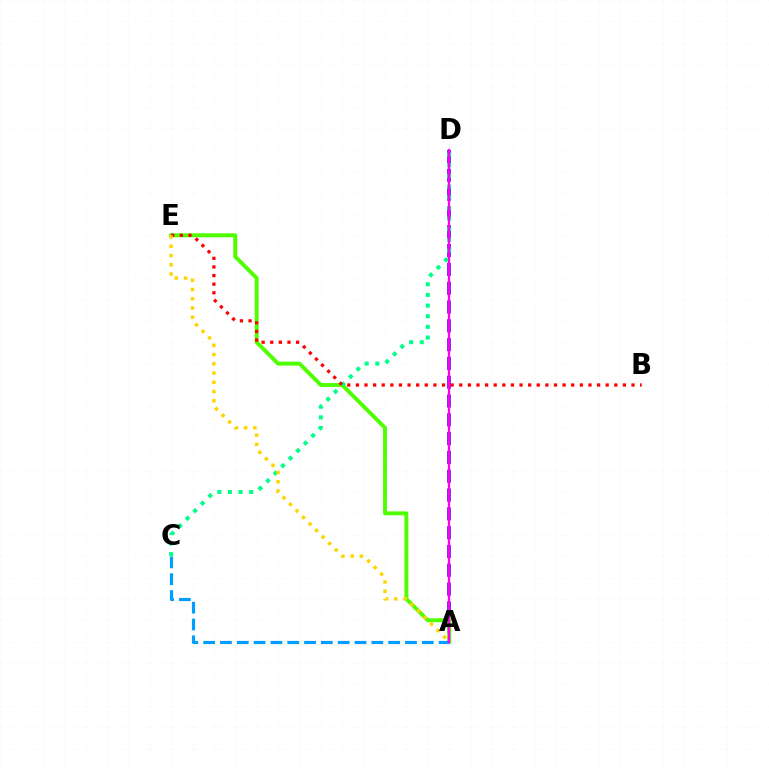{('A', 'D'): [{'color': '#3700ff', 'line_style': 'dashed', 'thickness': 2.55}, {'color': '#ff00ed', 'line_style': 'solid', 'thickness': 1.63}], ('A', 'E'): [{'color': '#4fff00', 'line_style': 'solid', 'thickness': 2.82}, {'color': '#ffd500', 'line_style': 'dotted', 'thickness': 2.51}], ('A', 'C'): [{'color': '#009eff', 'line_style': 'dashed', 'thickness': 2.29}], ('C', 'D'): [{'color': '#00ff86', 'line_style': 'dotted', 'thickness': 2.9}], ('B', 'E'): [{'color': '#ff0000', 'line_style': 'dotted', 'thickness': 2.34}]}